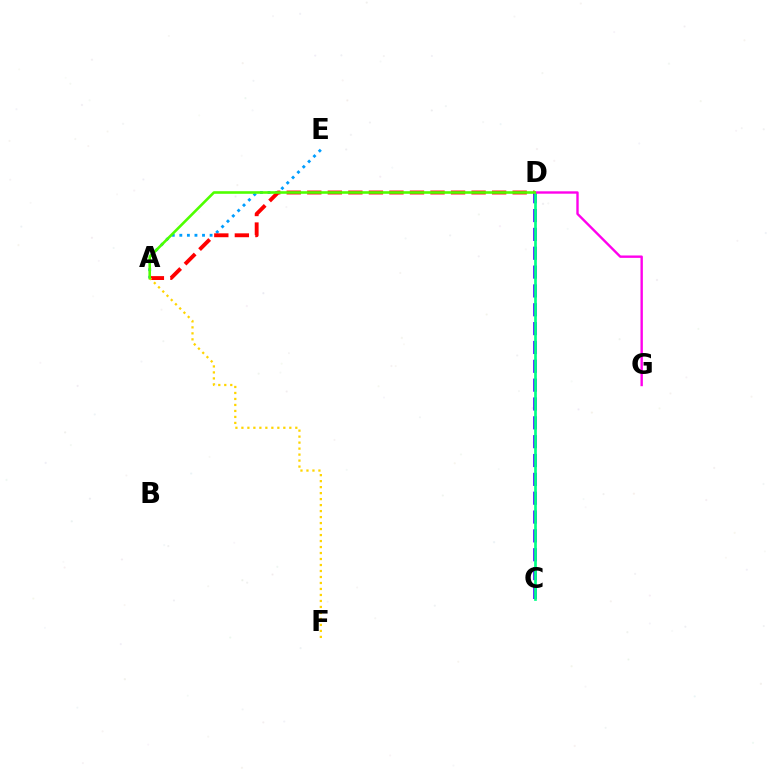{('A', 'E'): [{'color': '#009eff', 'line_style': 'dotted', 'thickness': 2.06}], ('A', 'D'): [{'color': '#ff0000', 'line_style': 'dashed', 'thickness': 2.79}, {'color': '#4fff00', 'line_style': 'solid', 'thickness': 1.88}], ('A', 'F'): [{'color': '#ffd500', 'line_style': 'dotted', 'thickness': 1.63}], ('C', 'D'): [{'color': '#3700ff', 'line_style': 'dashed', 'thickness': 2.56}, {'color': '#00ff86', 'line_style': 'solid', 'thickness': 1.94}], ('D', 'G'): [{'color': '#ff00ed', 'line_style': 'solid', 'thickness': 1.72}]}